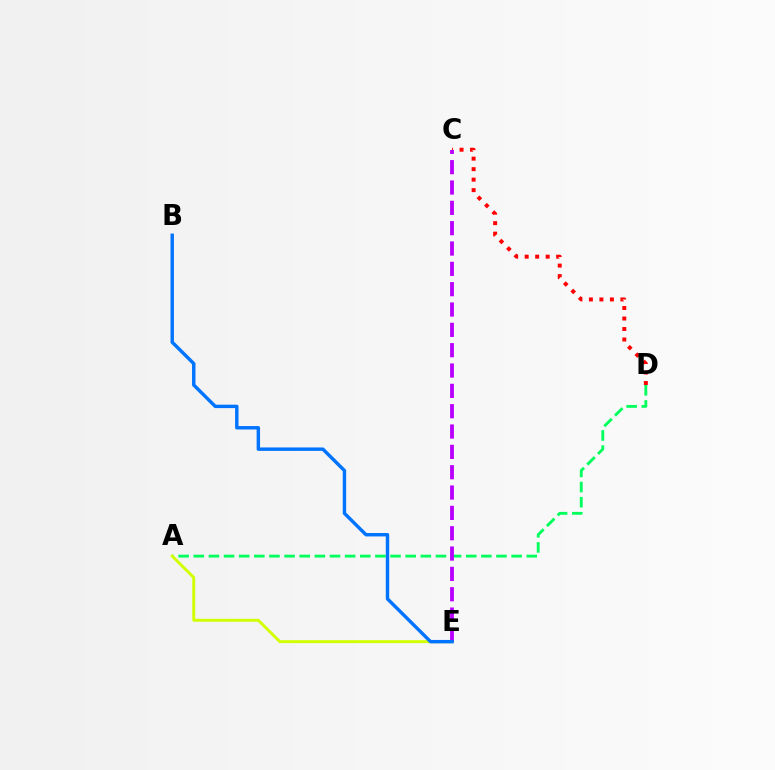{('A', 'D'): [{'color': '#00ff5c', 'line_style': 'dashed', 'thickness': 2.06}], ('A', 'E'): [{'color': '#d1ff00', 'line_style': 'solid', 'thickness': 2.11}], ('C', 'D'): [{'color': '#ff0000', 'line_style': 'dotted', 'thickness': 2.85}], ('C', 'E'): [{'color': '#b900ff', 'line_style': 'dashed', 'thickness': 2.76}], ('B', 'E'): [{'color': '#0074ff', 'line_style': 'solid', 'thickness': 2.47}]}